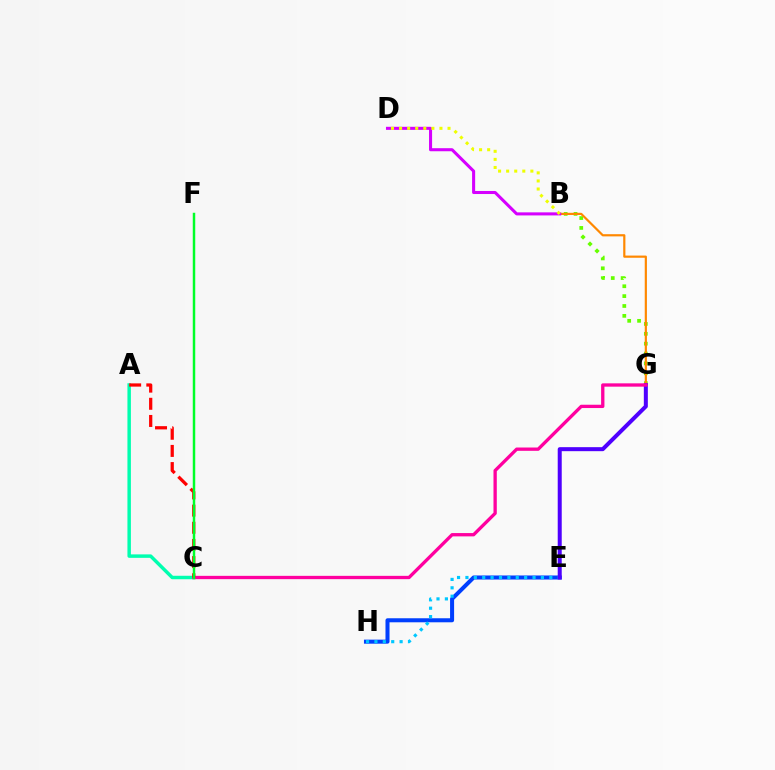{('E', 'H'): [{'color': '#003fff', 'line_style': 'solid', 'thickness': 2.9}, {'color': '#00c7ff', 'line_style': 'dotted', 'thickness': 2.28}], ('B', 'G'): [{'color': '#66ff00', 'line_style': 'dotted', 'thickness': 2.68}, {'color': '#ff8800', 'line_style': 'solid', 'thickness': 1.58}], ('A', 'C'): [{'color': '#00ffaf', 'line_style': 'solid', 'thickness': 2.49}, {'color': '#ff0000', 'line_style': 'dashed', 'thickness': 2.33}], ('E', 'G'): [{'color': '#4f00ff', 'line_style': 'solid', 'thickness': 2.88}], ('B', 'D'): [{'color': '#d600ff', 'line_style': 'solid', 'thickness': 2.2}, {'color': '#eeff00', 'line_style': 'dotted', 'thickness': 2.19}], ('C', 'G'): [{'color': '#ff00a0', 'line_style': 'solid', 'thickness': 2.38}], ('C', 'F'): [{'color': '#00ff27', 'line_style': 'solid', 'thickness': 1.77}]}